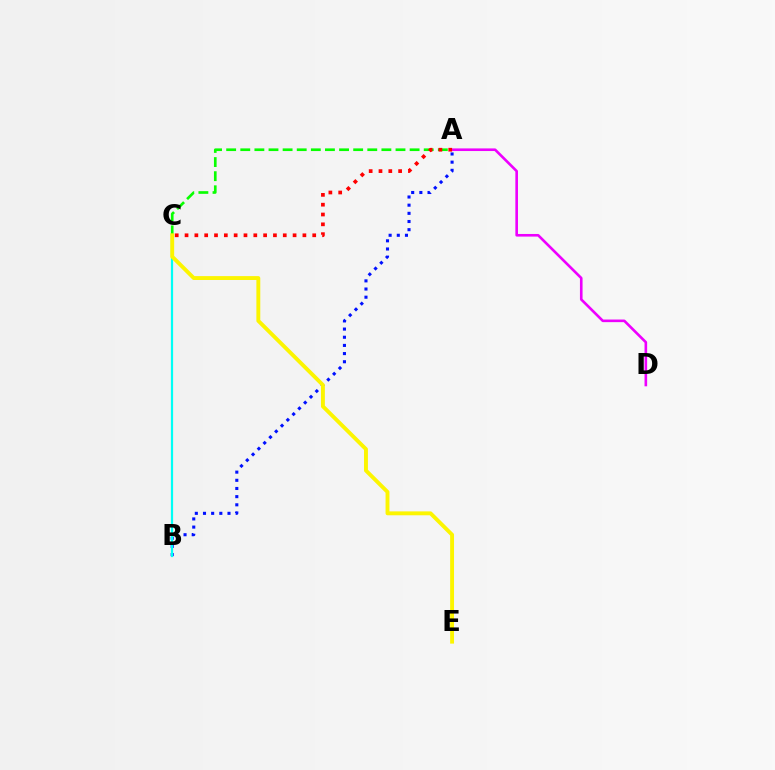{('A', 'B'): [{'color': '#0010ff', 'line_style': 'dotted', 'thickness': 2.22}], ('B', 'C'): [{'color': '#00fff6', 'line_style': 'solid', 'thickness': 1.6}], ('A', 'C'): [{'color': '#08ff00', 'line_style': 'dashed', 'thickness': 1.92}, {'color': '#ff0000', 'line_style': 'dotted', 'thickness': 2.67}], ('A', 'D'): [{'color': '#ee00ff', 'line_style': 'solid', 'thickness': 1.89}], ('C', 'E'): [{'color': '#fcf500', 'line_style': 'solid', 'thickness': 2.8}]}